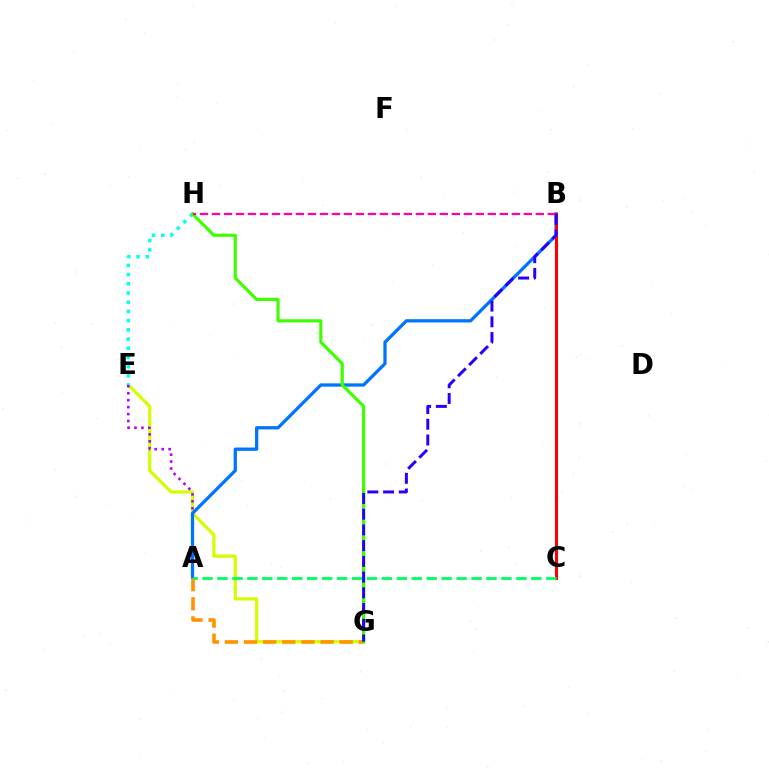{('E', 'G'): [{'color': '#d1ff00', 'line_style': 'solid', 'thickness': 2.31}], ('A', 'E'): [{'color': '#b900ff', 'line_style': 'dotted', 'thickness': 1.89}], ('A', 'B'): [{'color': '#0074ff', 'line_style': 'solid', 'thickness': 2.35}], ('E', 'H'): [{'color': '#00fff6', 'line_style': 'dotted', 'thickness': 2.5}], ('A', 'G'): [{'color': '#ff9400', 'line_style': 'dashed', 'thickness': 2.6}], ('G', 'H'): [{'color': '#3dff00', 'line_style': 'solid', 'thickness': 2.29}], ('B', 'C'): [{'color': '#ff0000', 'line_style': 'solid', 'thickness': 2.2}], ('B', 'H'): [{'color': '#ff00ac', 'line_style': 'dashed', 'thickness': 1.63}], ('A', 'C'): [{'color': '#00ff5c', 'line_style': 'dashed', 'thickness': 2.03}], ('B', 'G'): [{'color': '#2500ff', 'line_style': 'dashed', 'thickness': 2.14}]}